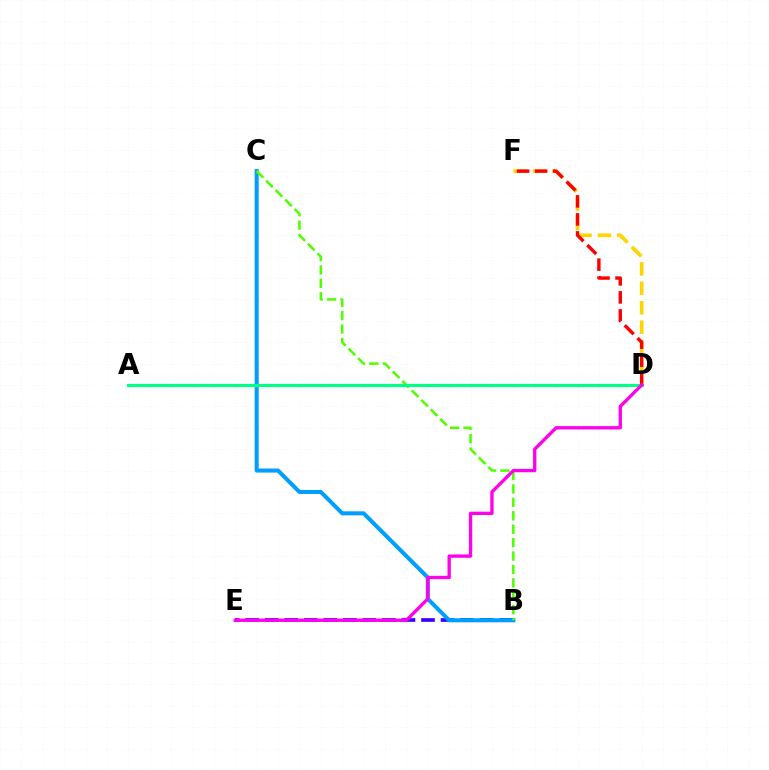{('B', 'E'): [{'color': '#3700ff', 'line_style': 'dashed', 'thickness': 2.66}], ('B', 'C'): [{'color': '#009eff', 'line_style': 'solid', 'thickness': 2.91}, {'color': '#4fff00', 'line_style': 'dashed', 'thickness': 1.82}], ('D', 'F'): [{'color': '#ffd500', 'line_style': 'dashed', 'thickness': 2.64}, {'color': '#ff0000', 'line_style': 'dashed', 'thickness': 2.45}], ('A', 'D'): [{'color': '#00ff86', 'line_style': 'solid', 'thickness': 2.27}], ('D', 'E'): [{'color': '#ff00ed', 'line_style': 'solid', 'thickness': 2.39}]}